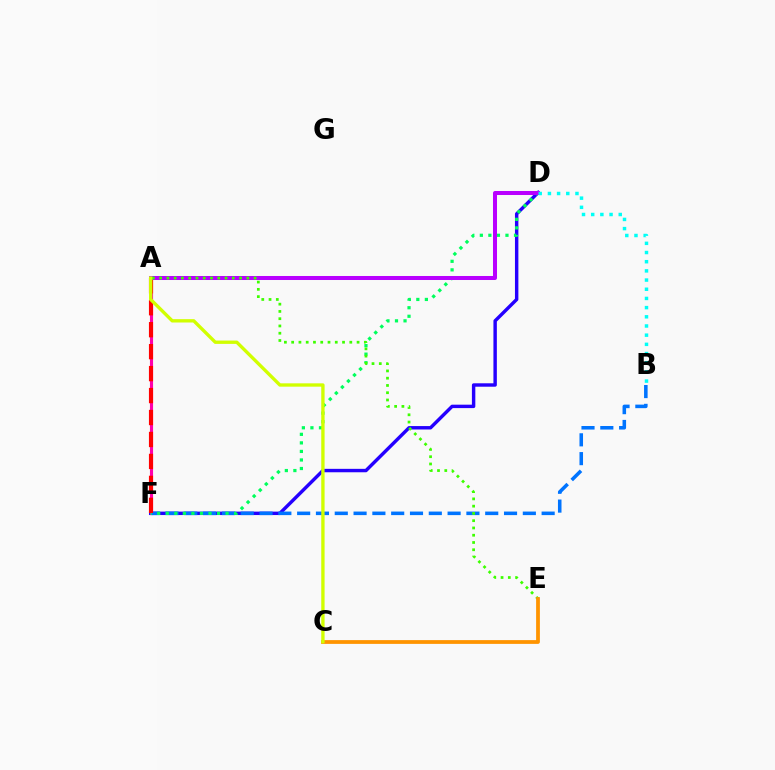{('D', 'F'): [{'color': '#2500ff', 'line_style': 'solid', 'thickness': 2.46}, {'color': '#00ff5c', 'line_style': 'dotted', 'thickness': 2.32}], ('A', 'F'): [{'color': '#ff00ac', 'line_style': 'solid', 'thickness': 2.25}, {'color': '#ff0000', 'line_style': 'dashed', 'thickness': 2.98}], ('B', 'F'): [{'color': '#0074ff', 'line_style': 'dashed', 'thickness': 2.55}], ('A', 'D'): [{'color': '#b900ff', 'line_style': 'solid', 'thickness': 2.89}], ('A', 'E'): [{'color': '#3dff00', 'line_style': 'dotted', 'thickness': 1.97}], ('C', 'E'): [{'color': '#ff9400', 'line_style': 'solid', 'thickness': 2.72}], ('A', 'C'): [{'color': '#d1ff00', 'line_style': 'solid', 'thickness': 2.41}], ('B', 'D'): [{'color': '#00fff6', 'line_style': 'dotted', 'thickness': 2.49}]}